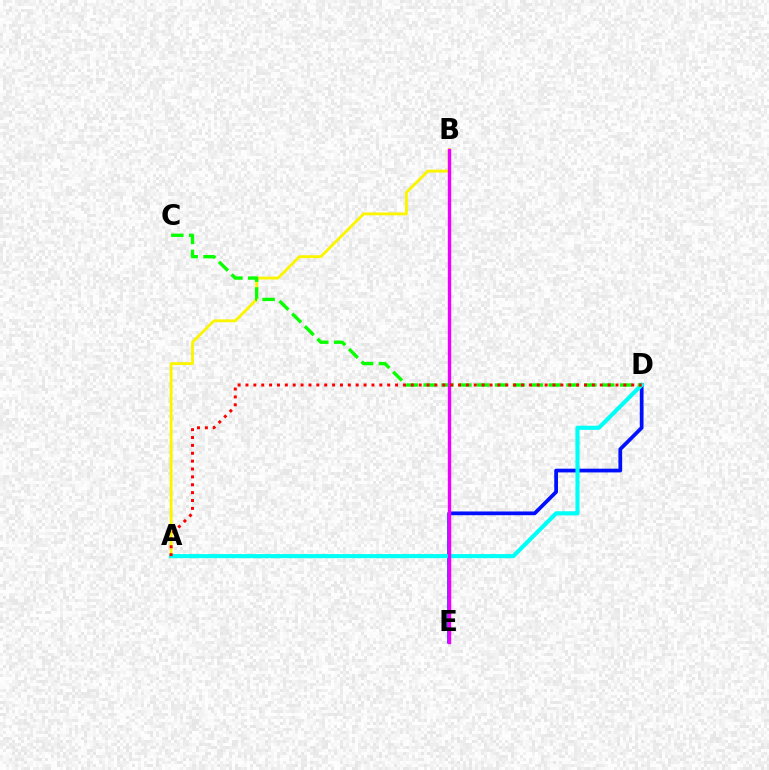{('A', 'B'): [{'color': '#fcf500', 'line_style': 'solid', 'thickness': 2.07}], ('D', 'E'): [{'color': '#0010ff', 'line_style': 'solid', 'thickness': 2.69}], ('A', 'D'): [{'color': '#00fff6', 'line_style': 'solid', 'thickness': 2.96}, {'color': '#ff0000', 'line_style': 'dotted', 'thickness': 2.14}], ('C', 'D'): [{'color': '#08ff00', 'line_style': 'dashed', 'thickness': 2.43}], ('B', 'E'): [{'color': '#ee00ff', 'line_style': 'solid', 'thickness': 2.41}]}